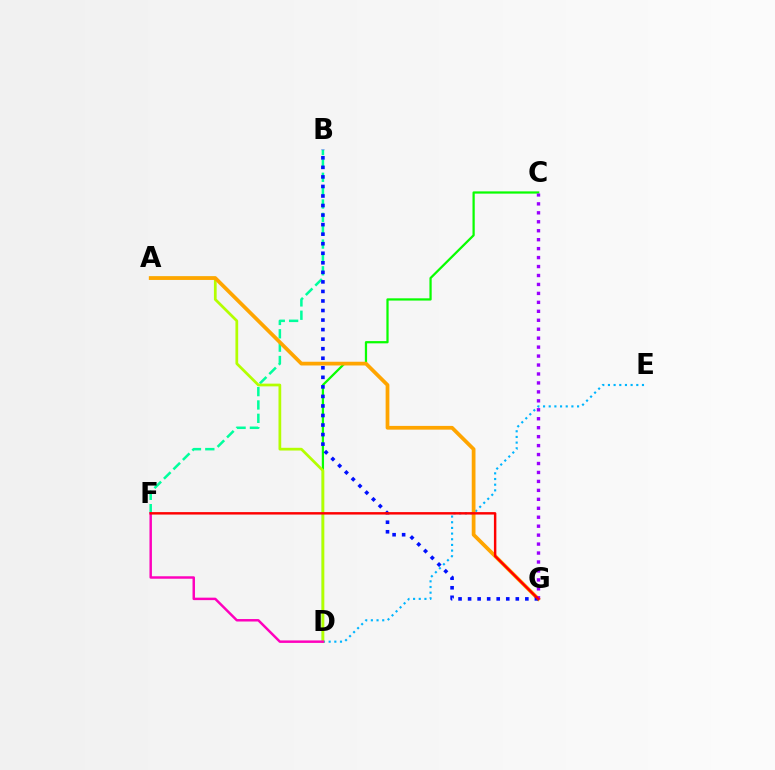{('C', 'D'): [{'color': '#08ff00', 'line_style': 'solid', 'thickness': 1.62}], ('B', 'F'): [{'color': '#00ff9d', 'line_style': 'dashed', 'thickness': 1.81}], ('D', 'E'): [{'color': '#00b5ff', 'line_style': 'dotted', 'thickness': 1.54}], ('A', 'D'): [{'color': '#b3ff00', 'line_style': 'solid', 'thickness': 1.97}], ('A', 'G'): [{'color': '#ffa500', 'line_style': 'solid', 'thickness': 2.7}], ('D', 'F'): [{'color': '#ff00bd', 'line_style': 'solid', 'thickness': 1.78}], ('B', 'G'): [{'color': '#0010ff', 'line_style': 'dotted', 'thickness': 2.59}], ('C', 'G'): [{'color': '#9b00ff', 'line_style': 'dotted', 'thickness': 2.43}], ('F', 'G'): [{'color': '#ff0000', 'line_style': 'solid', 'thickness': 1.76}]}